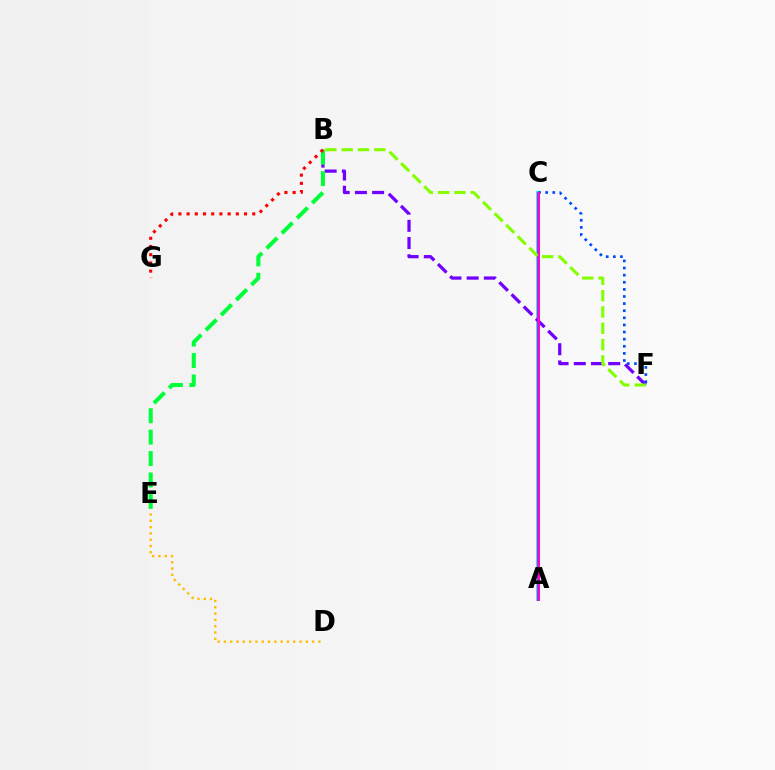{('A', 'C'): [{'color': '#00fff6', 'line_style': 'solid', 'thickness': 2.91}, {'color': '#ff00cf', 'line_style': 'solid', 'thickness': 2.08}], ('B', 'F'): [{'color': '#7200ff', 'line_style': 'dashed', 'thickness': 2.34}, {'color': '#84ff00', 'line_style': 'dashed', 'thickness': 2.22}], ('B', 'E'): [{'color': '#00ff39', 'line_style': 'dashed', 'thickness': 2.91}], ('D', 'E'): [{'color': '#ffbd00', 'line_style': 'dotted', 'thickness': 1.71}], ('B', 'G'): [{'color': '#ff0000', 'line_style': 'dotted', 'thickness': 2.23}], ('C', 'F'): [{'color': '#004bff', 'line_style': 'dotted', 'thickness': 1.93}]}